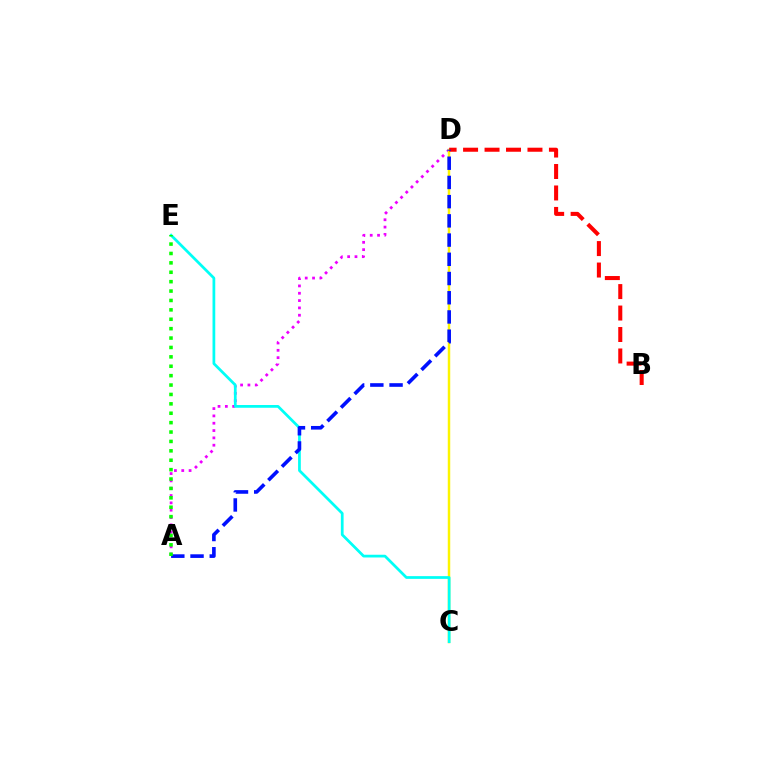{('A', 'D'): [{'color': '#ee00ff', 'line_style': 'dotted', 'thickness': 1.99}, {'color': '#0010ff', 'line_style': 'dashed', 'thickness': 2.61}], ('C', 'D'): [{'color': '#fcf500', 'line_style': 'solid', 'thickness': 1.78}], ('C', 'E'): [{'color': '#00fff6', 'line_style': 'solid', 'thickness': 1.97}], ('B', 'D'): [{'color': '#ff0000', 'line_style': 'dashed', 'thickness': 2.92}], ('A', 'E'): [{'color': '#08ff00', 'line_style': 'dotted', 'thickness': 2.55}]}